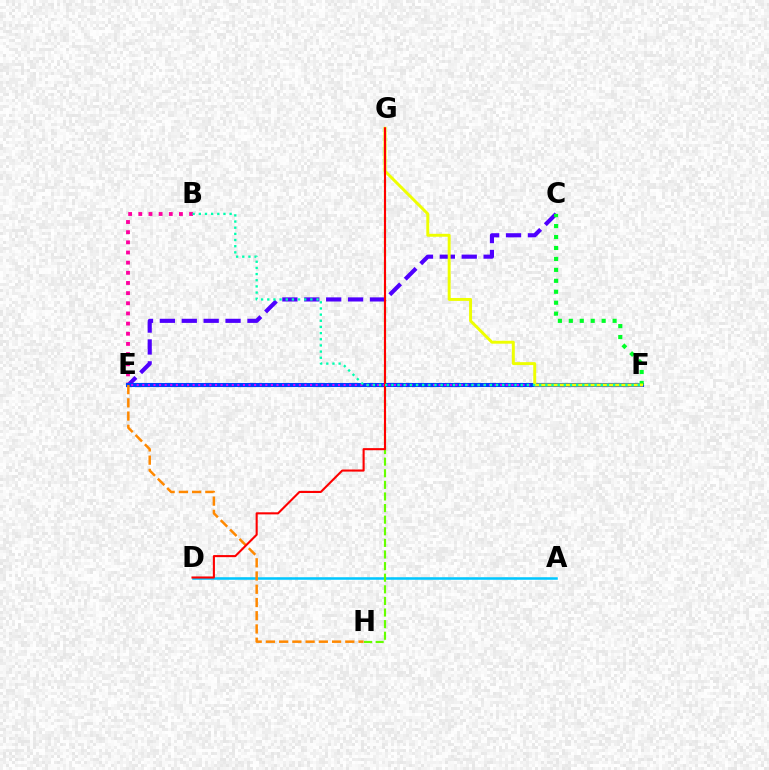{('A', 'D'): [{'color': '#00c7ff', 'line_style': 'solid', 'thickness': 1.82}], ('G', 'H'): [{'color': '#66ff00', 'line_style': 'dashed', 'thickness': 1.58}], ('C', 'E'): [{'color': '#4f00ff', 'line_style': 'dashed', 'thickness': 2.97}], ('B', 'E'): [{'color': '#ff00a0', 'line_style': 'dotted', 'thickness': 2.76}], ('E', 'F'): [{'color': '#003fff', 'line_style': 'solid', 'thickness': 2.94}, {'color': '#d600ff', 'line_style': 'dotted', 'thickness': 1.52}], ('E', 'H'): [{'color': '#ff8800', 'line_style': 'dashed', 'thickness': 1.8}], ('C', 'F'): [{'color': '#00ff27', 'line_style': 'dotted', 'thickness': 2.97}], ('F', 'G'): [{'color': '#eeff00', 'line_style': 'solid', 'thickness': 2.11}], ('D', 'G'): [{'color': '#ff0000', 'line_style': 'solid', 'thickness': 1.51}], ('B', 'F'): [{'color': '#00ffaf', 'line_style': 'dotted', 'thickness': 1.67}]}